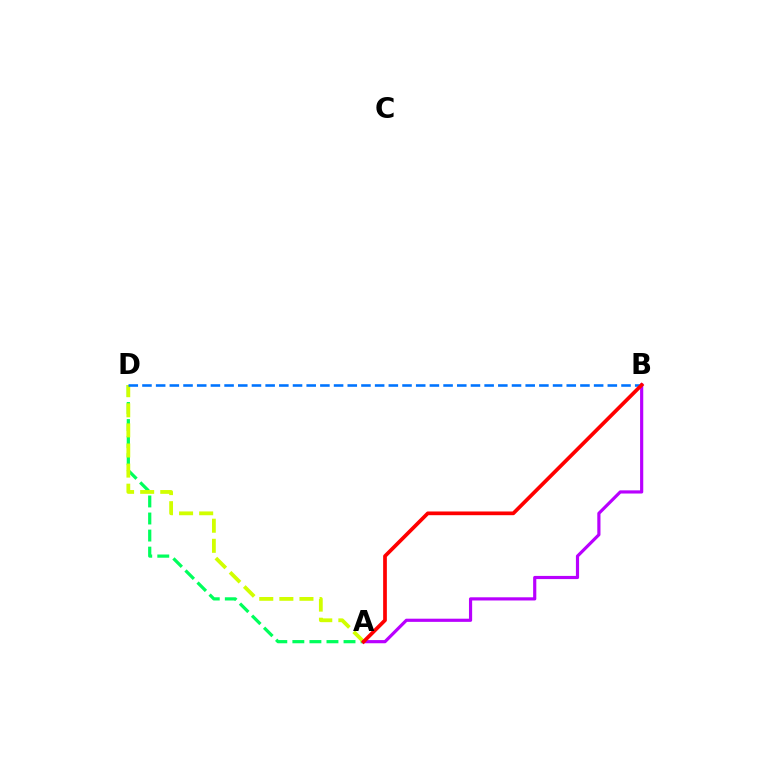{('A', 'D'): [{'color': '#00ff5c', 'line_style': 'dashed', 'thickness': 2.32}, {'color': '#d1ff00', 'line_style': 'dashed', 'thickness': 2.73}], ('A', 'B'): [{'color': '#b900ff', 'line_style': 'solid', 'thickness': 2.28}, {'color': '#ff0000', 'line_style': 'solid', 'thickness': 2.67}], ('B', 'D'): [{'color': '#0074ff', 'line_style': 'dashed', 'thickness': 1.86}]}